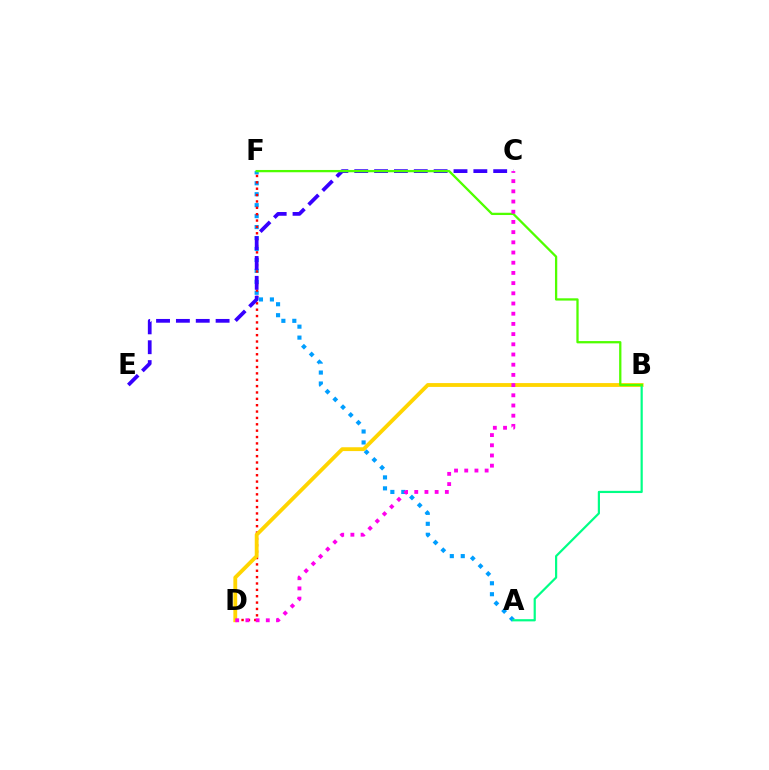{('A', 'F'): [{'color': '#009eff', 'line_style': 'dotted', 'thickness': 2.98}], ('D', 'F'): [{'color': '#ff0000', 'line_style': 'dotted', 'thickness': 1.73}], ('B', 'D'): [{'color': '#ffd500', 'line_style': 'solid', 'thickness': 2.76}], ('A', 'B'): [{'color': '#00ff86', 'line_style': 'solid', 'thickness': 1.59}], ('C', 'E'): [{'color': '#3700ff', 'line_style': 'dashed', 'thickness': 2.7}], ('B', 'F'): [{'color': '#4fff00', 'line_style': 'solid', 'thickness': 1.65}], ('C', 'D'): [{'color': '#ff00ed', 'line_style': 'dotted', 'thickness': 2.77}]}